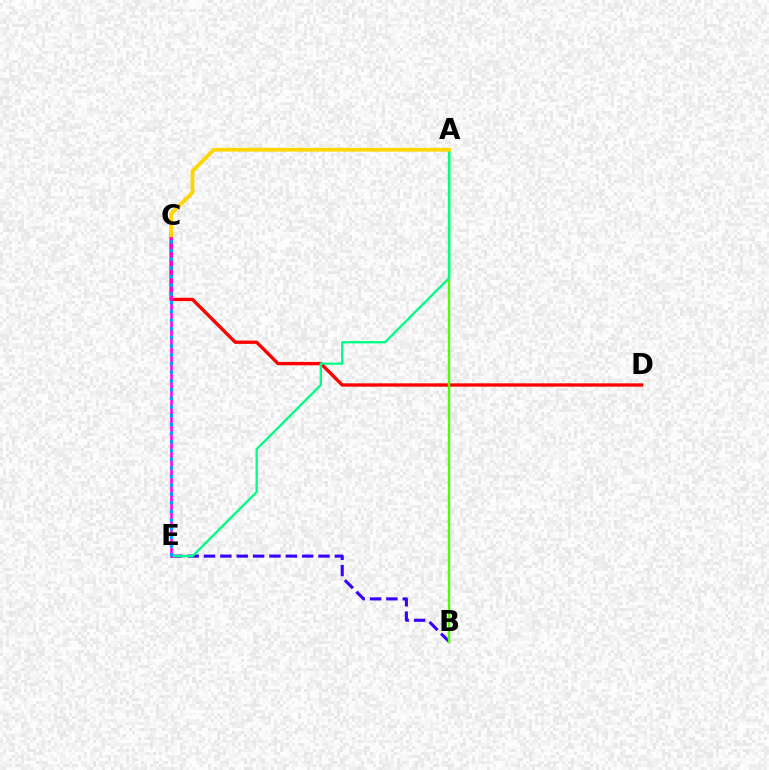{('C', 'D'): [{'color': '#ff0000', 'line_style': 'solid', 'thickness': 2.39}], ('B', 'E'): [{'color': '#3700ff', 'line_style': 'dashed', 'thickness': 2.22}], ('A', 'B'): [{'color': '#4fff00', 'line_style': 'solid', 'thickness': 1.73}], ('A', 'E'): [{'color': '#00ff86', 'line_style': 'solid', 'thickness': 1.67}], ('C', 'E'): [{'color': '#ff00ed', 'line_style': 'solid', 'thickness': 1.84}, {'color': '#009eff', 'line_style': 'dotted', 'thickness': 2.36}], ('A', 'C'): [{'color': '#ffd500', 'line_style': 'solid', 'thickness': 2.74}]}